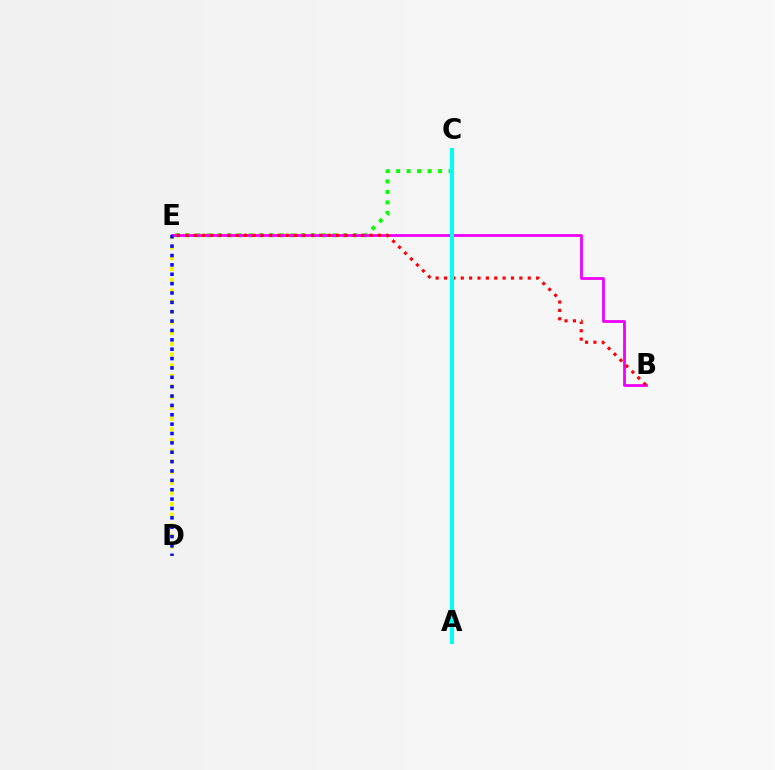{('C', 'E'): [{'color': '#08ff00', 'line_style': 'dotted', 'thickness': 2.85}], ('B', 'E'): [{'color': '#ee00ff', 'line_style': 'solid', 'thickness': 2.0}, {'color': '#ff0000', 'line_style': 'dotted', 'thickness': 2.28}], ('D', 'E'): [{'color': '#fcf500', 'line_style': 'dotted', 'thickness': 2.9}, {'color': '#0010ff', 'line_style': 'dotted', 'thickness': 2.55}], ('A', 'C'): [{'color': '#00fff6', 'line_style': 'solid', 'thickness': 2.88}]}